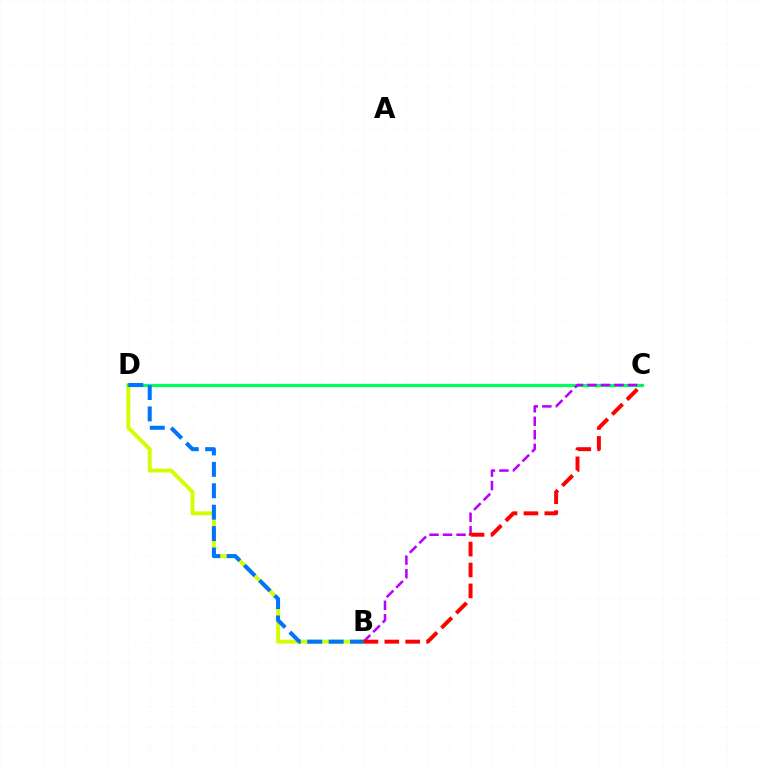{('B', 'D'): [{'color': '#d1ff00', 'line_style': 'solid', 'thickness': 2.82}, {'color': '#0074ff', 'line_style': 'dashed', 'thickness': 2.91}], ('C', 'D'): [{'color': '#00ff5c', 'line_style': 'solid', 'thickness': 2.32}], ('B', 'C'): [{'color': '#b900ff', 'line_style': 'dashed', 'thickness': 1.83}, {'color': '#ff0000', 'line_style': 'dashed', 'thickness': 2.84}]}